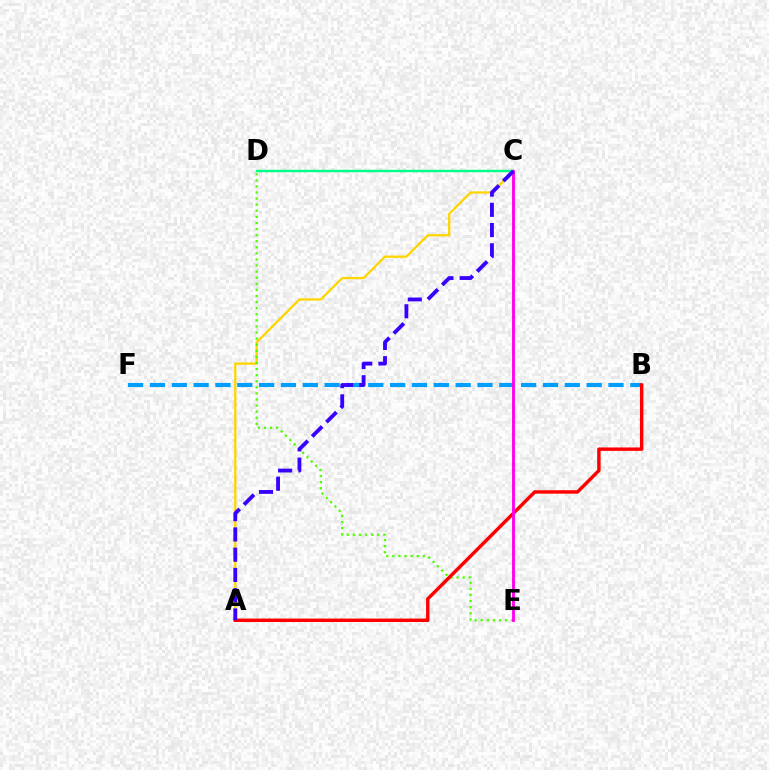{('A', 'C'): [{'color': '#ffd500', 'line_style': 'solid', 'thickness': 1.65}, {'color': '#3700ff', 'line_style': 'dashed', 'thickness': 2.75}], ('C', 'D'): [{'color': '#00ff86', 'line_style': 'solid', 'thickness': 1.76}], ('B', 'F'): [{'color': '#009eff', 'line_style': 'dashed', 'thickness': 2.97}], ('D', 'E'): [{'color': '#4fff00', 'line_style': 'dotted', 'thickness': 1.65}], ('A', 'B'): [{'color': '#ff0000', 'line_style': 'solid', 'thickness': 2.47}], ('C', 'E'): [{'color': '#ff00ed', 'line_style': 'solid', 'thickness': 2.06}]}